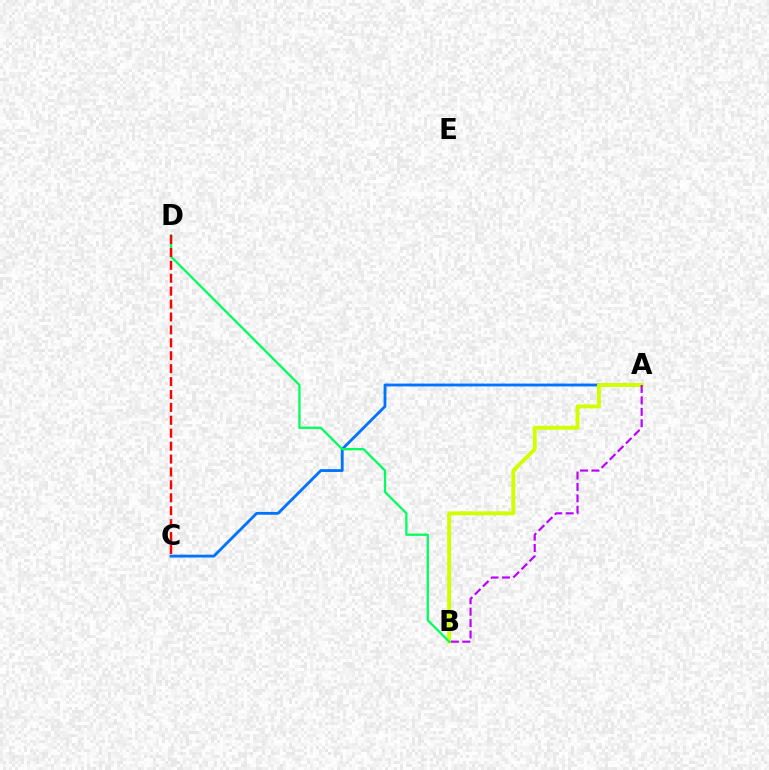{('A', 'C'): [{'color': '#0074ff', 'line_style': 'solid', 'thickness': 2.04}], ('A', 'B'): [{'color': '#d1ff00', 'line_style': 'solid', 'thickness': 2.82}, {'color': '#b900ff', 'line_style': 'dashed', 'thickness': 1.55}], ('B', 'D'): [{'color': '#00ff5c', 'line_style': 'solid', 'thickness': 1.64}], ('C', 'D'): [{'color': '#ff0000', 'line_style': 'dashed', 'thickness': 1.75}]}